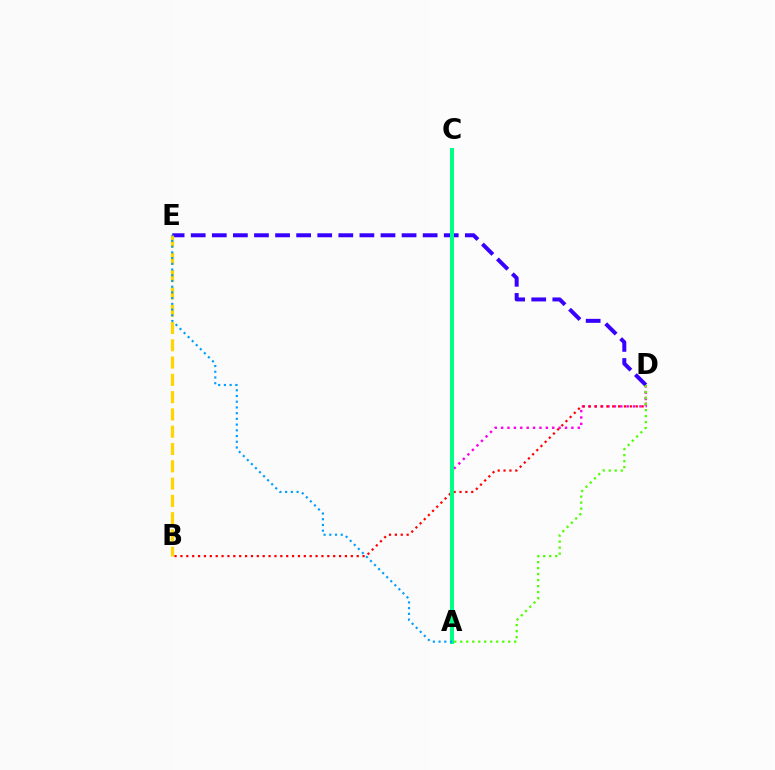{('D', 'E'): [{'color': '#3700ff', 'line_style': 'dashed', 'thickness': 2.86}], ('A', 'D'): [{'color': '#ff00ed', 'line_style': 'dotted', 'thickness': 1.74}, {'color': '#4fff00', 'line_style': 'dotted', 'thickness': 1.63}], ('B', 'E'): [{'color': '#ffd500', 'line_style': 'dashed', 'thickness': 2.35}], ('B', 'D'): [{'color': '#ff0000', 'line_style': 'dotted', 'thickness': 1.6}], ('A', 'C'): [{'color': '#00ff86', 'line_style': 'solid', 'thickness': 2.87}], ('A', 'E'): [{'color': '#009eff', 'line_style': 'dotted', 'thickness': 1.55}]}